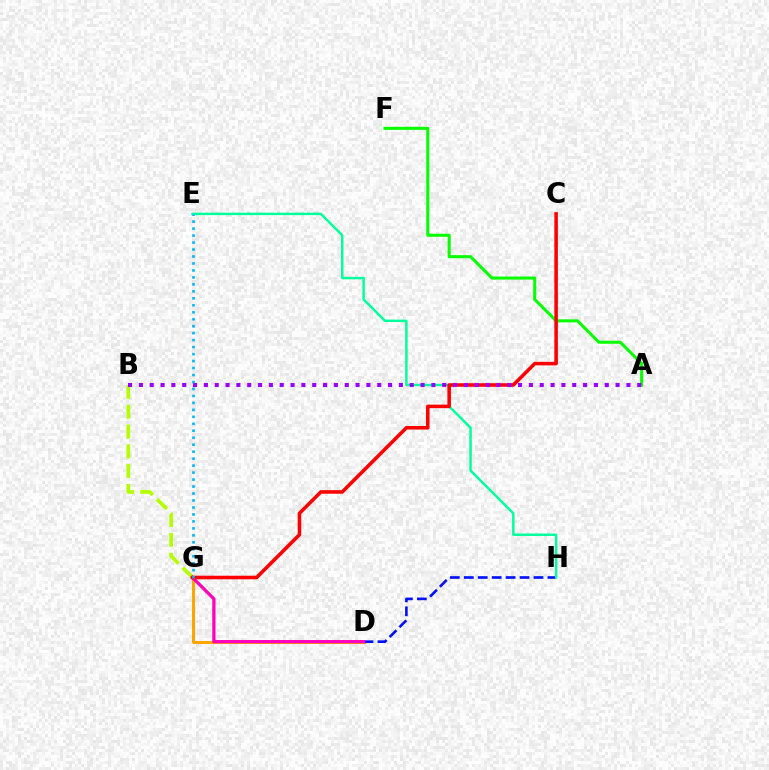{('D', 'G'): [{'color': '#ffa500', 'line_style': 'solid', 'thickness': 2.17}, {'color': '#ff00bd', 'line_style': 'solid', 'thickness': 2.34}], ('B', 'G'): [{'color': '#b3ff00', 'line_style': 'dashed', 'thickness': 2.69}], ('A', 'F'): [{'color': '#08ff00', 'line_style': 'solid', 'thickness': 2.2}], ('D', 'H'): [{'color': '#0010ff', 'line_style': 'dashed', 'thickness': 1.89}], ('E', 'H'): [{'color': '#00ff9d', 'line_style': 'solid', 'thickness': 1.76}], ('C', 'G'): [{'color': '#ff0000', 'line_style': 'solid', 'thickness': 2.56}], ('A', 'B'): [{'color': '#9b00ff', 'line_style': 'dotted', 'thickness': 2.94}], ('E', 'G'): [{'color': '#00b5ff', 'line_style': 'dotted', 'thickness': 1.89}]}